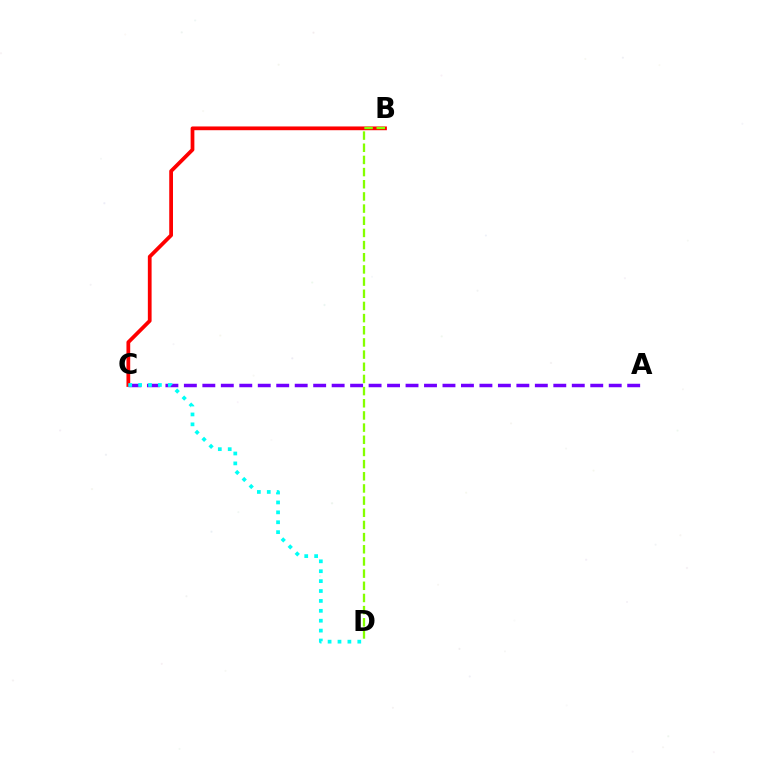{('B', 'C'): [{'color': '#ff0000', 'line_style': 'solid', 'thickness': 2.7}], ('A', 'C'): [{'color': '#7200ff', 'line_style': 'dashed', 'thickness': 2.51}], ('B', 'D'): [{'color': '#84ff00', 'line_style': 'dashed', 'thickness': 1.65}], ('C', 'D'): [{'color': '#00fff6', 'line_style': 'dotted', 'thickness': 2.69}]}